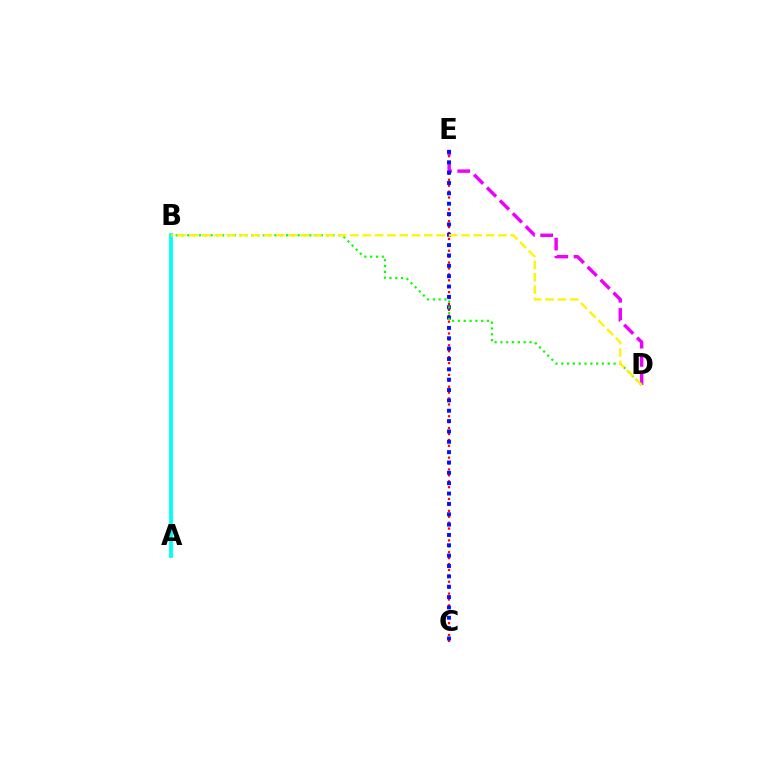{('C', 'E'): [{'color': '#ff0000', 'line_style': 'dotted', 'thickness': 1.61}, {'color': '#0010ff', 'line_style': 'dotted', 'thickness': 2.81}], ('D', 'E'): [{'color': '#ee00ff', 'line_style': 'dashed', 'thickness': 2.48}], ('B', 'D'): [{'color': '#08ff00', 'line_style': 'dotted', 'thickness': 1.58}, {'color': '#fcf500', 'line_style': 'dashed', 'thickness': 1.68}], ('A', 'B'): [{'color': '#00fff6', 'line_style': 'solid', 'thickness': 2.74}]}